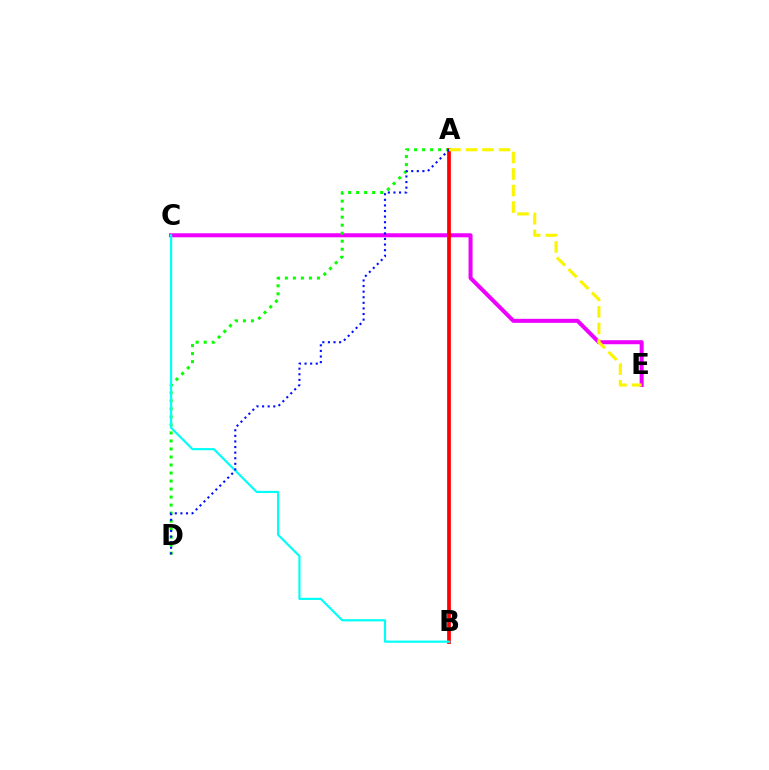{('C', 'E'): [{'color': '#ee00ff', 'line_style': 'solid', 'thickness': 2.9}], ('A', 'D'): [{'color': '#08ff00', 'line_style': 'dotted', 'thickness': 2.18}, {'color': '#0010ff', 'line_style': 'dotted', 'thickness': 1.52}], ('A', 'B'): [{'color': '#ff0000', 'line_style': 'solid', 'thickness': 2.68}], ('B', 'C'): [{'color': '#00fff6', 'line_style': 'solid', 'thickness': 1.56}], ('A', 'E'): [{'color': '#fcf500', 'line_style': 'dashed', 'thickness': 2.25}]}